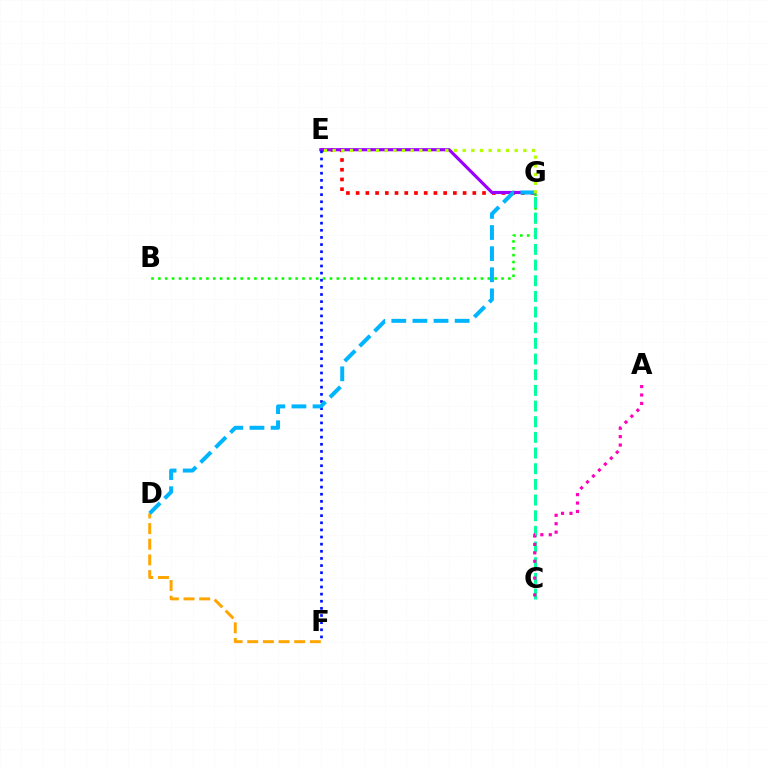{('B', 'G'): [{'color': '#08ff00', 'line_style': 'dotted', 'thickness': 1.86}], ('E', 'G'): [{'color': '#ff0000', 'line_style': 'dotted', 'thickness': 2.64}, {'color': '#9b00ff', 'line_style': 'solid', 'thickness': 2.27}, {'color': '#b3ff00', 'line_style': 'dotted', 'thickness': 2.35}], ('D', 'F'): [{'color': '#ffa500', 'line_style': 'dashed', 'thickness': 2.13}], ('C', 'G'): [{'color': '#00ff9d', 'line_style': 'dashed', 'thickness': 2.13}], ('E', 'F'): [{'color': '#0010ff', 'line_style': 'dotted', 'thickness': 1.94}], ('A', 'C'): [{'color': '#ff00bd', 'line_style': 'dotted', 'thickness': 2.29}], ('D', 'G'): [{'color': '#00b5ff', 'line_style': 'dashed', 'thickness': 2.87}]}